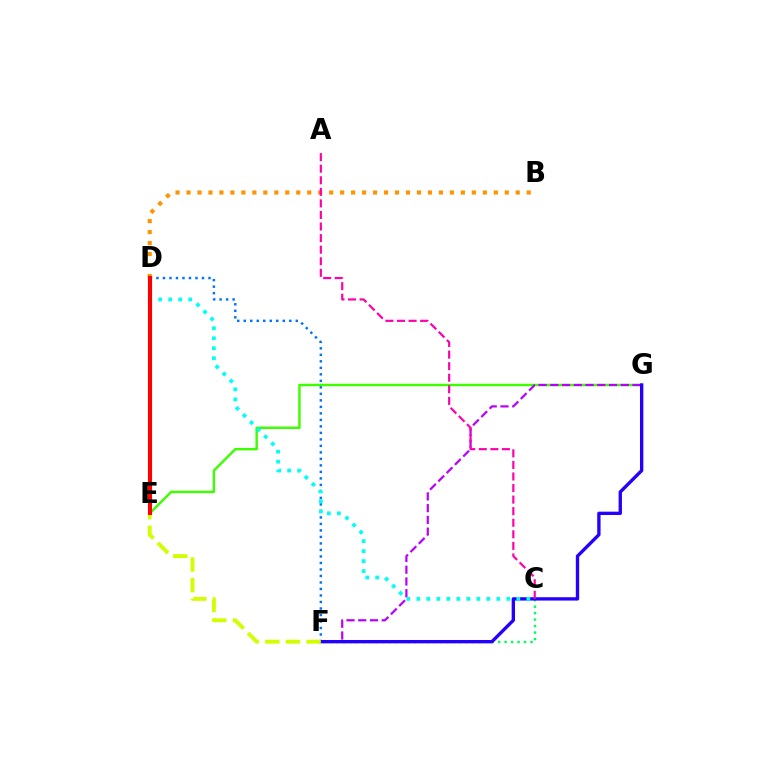{('E', 'G'): [{'color': '#3dff00', 'line_style': 'solid', 'thickness': 1.75}], ('B', 'D'): [{'color': '#ff9400', 'line_style': 'dotted', 'thickness': 2.98}], ('D', 'F'): [{'color': '#0074ff', 'line_style': 'dotted', 'thickness': 1.77}], ('F', 'G'): [{'color': '#b900ff', 'line_style': 'dashed', 'thickness': 1.59}, {'color': '#2500ff', 'line_style': 'solid', 'thickness': 2.41}], ('C', 'F'): [{'color': '#00ff5c', 'line_style': 'dotted', 'thickness': 1.76}], ('E', 'F'): [{'color': '#d1ff00', 'line_style': 'dashed', 'thickness': 2.8}], ('C', 'D'): [{'color': '#00fff6', 'line_style': 'dotted', 'thickness': 2.72}], ('A', 'C'): [{'color': '#ff00ac', 'line_style': 'dashed', 'thickness': 1.57}], ('D', 'E'): [{'color': '#ff0000', 'line_style': 'solid', 'thickness': 2.95}]}